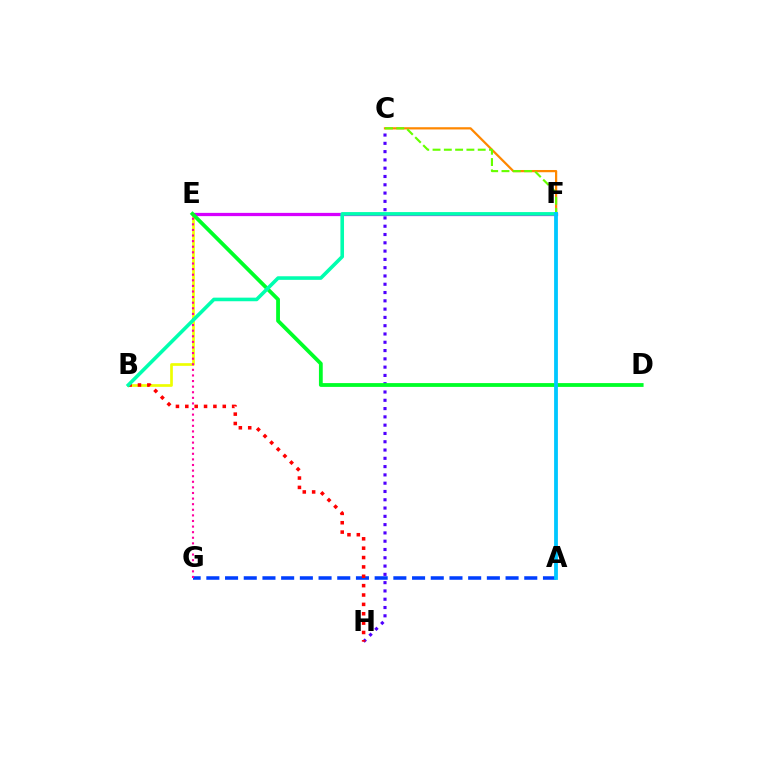{('B', 'E'): [{'color': '#eeff00', 'line_style': 'solid', 'thickness': 1.94}], ('E', 'F'): [{'color': '#d600ff', 'line_style': 'solid', 'thickness': 2.34}], ('A', 'G'): [{'color': '#003fff', 'line_style': 'dashed', 'thickness': 2.54}], ('C', 'F'): [{'color': '#ff8800', 'line_style': 'solid', 'thickness': 1.61}, {'color': '#66ff00', 'line_style': 'dashed', 'thickness': 1.53}], ('C', 'H'): [{'color': '#4f00ff', 'line_style': 'dotted', 'thickness': 2.25}], ('B', 'H'): [{'color': '#ff0000', 'line_style': 'dotted', 'thickness': 2.54}], ('D', 'E'): [{'color': '#00ff27', 'line_style': 'solid', 'thickness': 2.74}], ('E', 'G'): [{'color': '#ff00a0', 'line_style': 'dotted', 'thickness': 1.52}], ('B', 'F'): [{'color': '#00ffaf', 'line_style': 'solid', 'thickness': 2.59}], ('A', 'F'): [{'color': '#00c7ff', 'line_style': 'solid', 'thickness': 2.73}]}